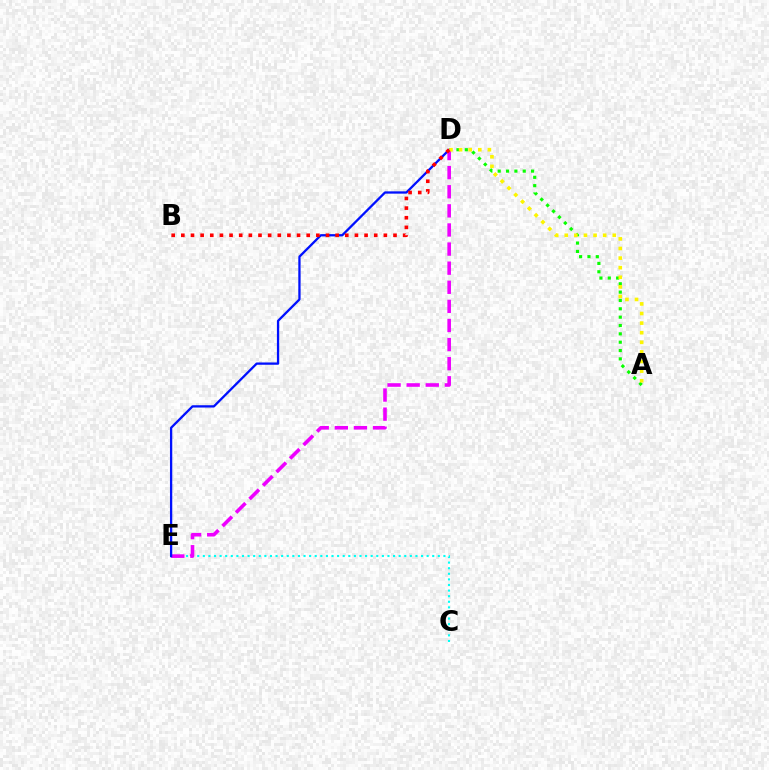{('C', 'E'): [{'color': '#00fff6', 'line_style': 'dotted', 'thickness': 1.52}], ('A', 'D'): [{'color': '#08ff00', 'line_style': 'dotted', 'thickness': 2.27}, {'color': '#fcf500', 'line_style': 'dotted', 'thickness': 2.61}], ('D', 'E'): [{'color': '#ee00ff', 'line_style': 'dashed', 'thickness': 2.6}, {'color': '#0010ff', 'line_style': 'solid', 'thickness': 1.65}], ('B', 'D'): [{'color': '#ff0000', 'line_style': 'dotted', 'thickness': 2.62}]}